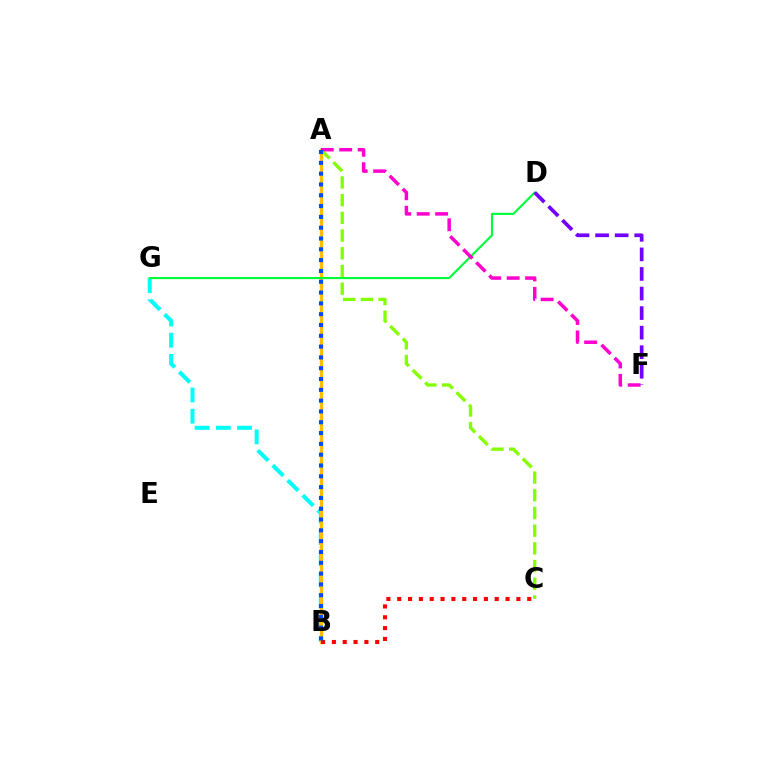{('B', 'G'): [{'color': '#00fff6', 'line_style': 'dashed', 'thickness': 2.88}], ('A', 'B'): [{'color': '#ffbd00', 'line_style': 'solid', 'thickness': 2.42}, {'color': '#004bff', 'line_style': 'dotted', 'thickness': 2.94}], ('B', 'C'): [{'color': '#ff0000', 'line_style': 'dotted', 'thickness': 2.94}], ('A', 'C'): [{'color': '#84ff00', 'line_style': 'dashed', 'thickness': 2.41}], ('D', 'G'): [{'color': '#00ff39', 'line_style': 'solid', 'thickness': 1.52}], ('A', 'F'): [{'color': '#ff00cf', 'line_style': 'dashed', 'thickness': 2.51}], ('D', 'F'): [{'color': '#7200ff', 'line_style': 'dashed', 'thickness': 2.66}]}